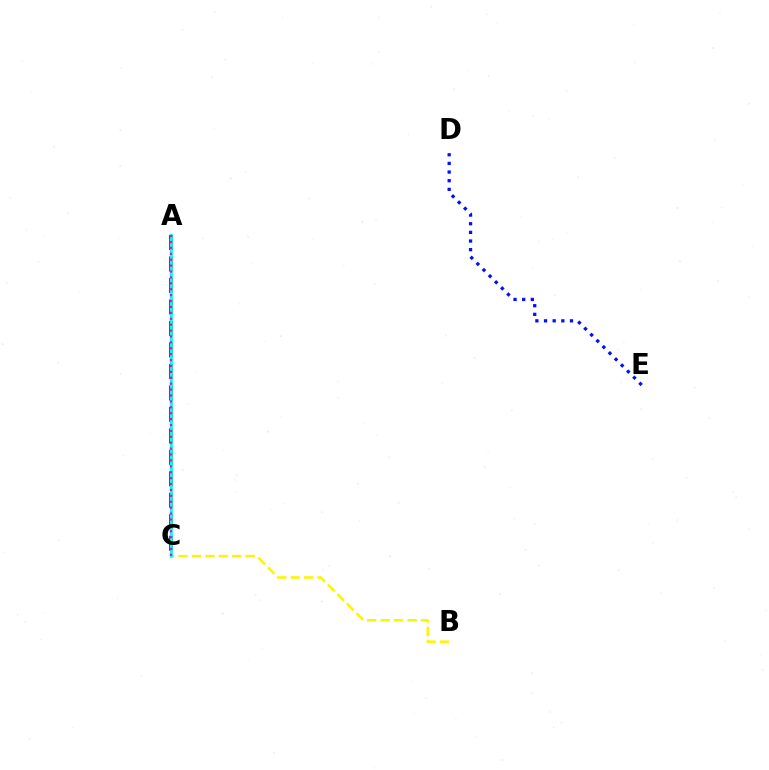{('B', 'C'): [{'color': '#fcf500', 'line_style': 'dashed', 'thickness': 1.83}], ('A', 'C'): [{'color': '#ff0000', 'line_style': 'dashed', 'thickness': 2.92}, {'color': '#08ff00', 'line_style': 'solid', 'thickness': 1.63}, {'color': '#00fff6', 'line_style': 'solid', 'thickness': 1.89}, {'color': '#ee00ff', 'line_style': 'dotted', 'thickness': 1.6}], ('D', 'E'): [{'color': '#0010ff', 'line_style': 'dotted', 'thickness': 2.35}]}